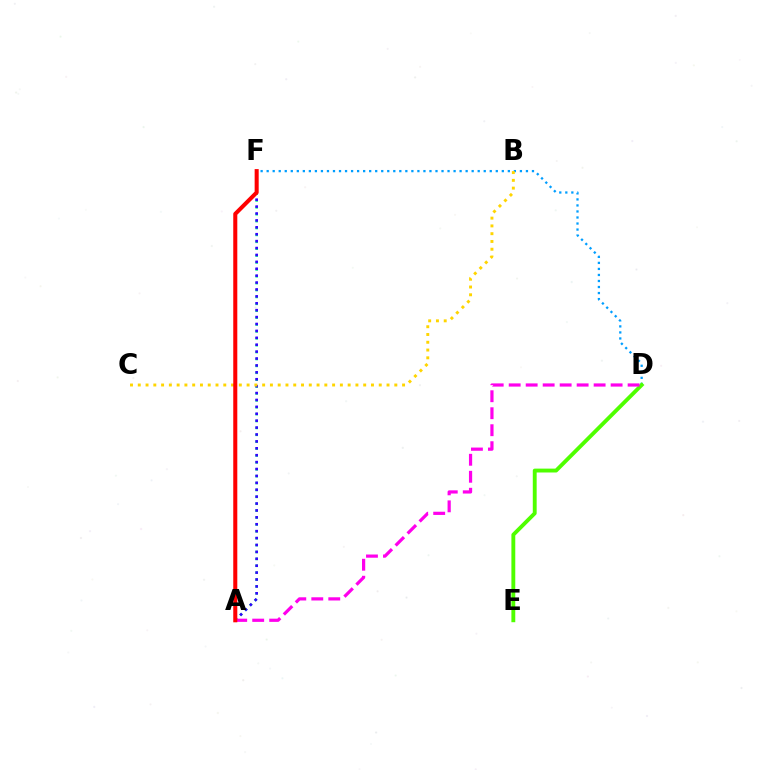{('A', 'F'): [{'color': '#00ff86', 'line_style': 'dotted', 'thickness': 1.87}, {'color': '#3700ff', 'line_style': 'dotted', 'thickness': 1.88}, {'color': '#ff0000', 'line_style': 'solid', 'thickness': 2.91}], ('D', 'F'): [{'color': '#009eff', 'line_style': 'dotted', 'thickness': 1.64}], ('B', 'C'): [{'color': '#ffd500', 'line_style': 'dotted', 'thickness': 2.11}], ('D', 'E'): [{'color': '#4fff00', 'line_style': 'solid', 'thickness': 2.79}], ('A', 'D'): [{'color': '#ff00ed', 'line_style': 'dashed', 'thickness': 2.31}]}